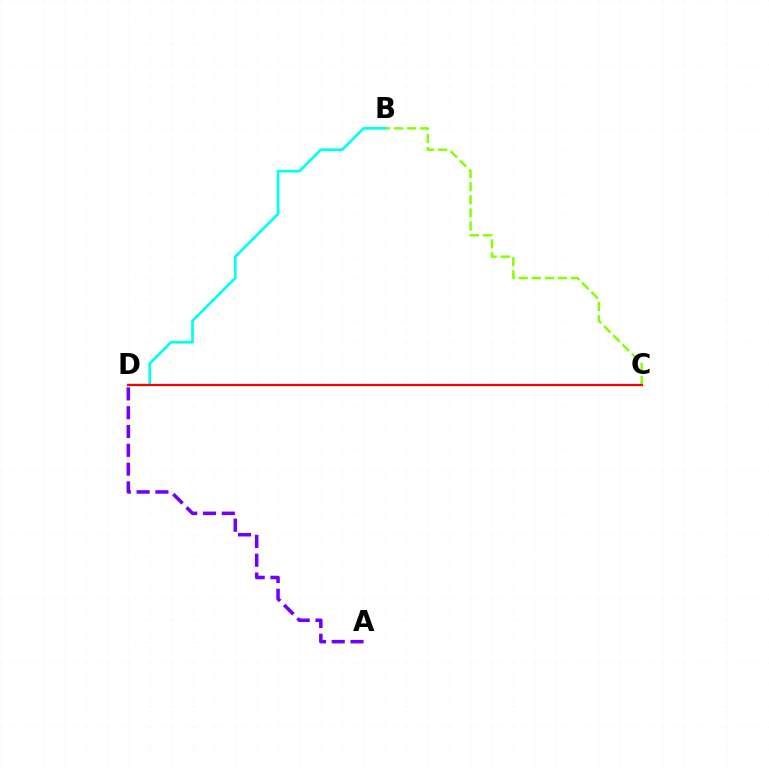{('B', 'C'): [{'color': '#84ff00', 'line_style': 'dashed', 'thickness': 1.78}], ('A', 'D'): [{'color': '#7200ff', 'line_style': 'dashed', 'thickness': 2.56}], ('B', 'D'): [{'color': '#00fff6', 'line_style': 'solid', 'thickness': 1.94}], ('C', 'D'): [{'color': '#ff0000', 'line_style': 'solid', 'thickness': 1.57}]}